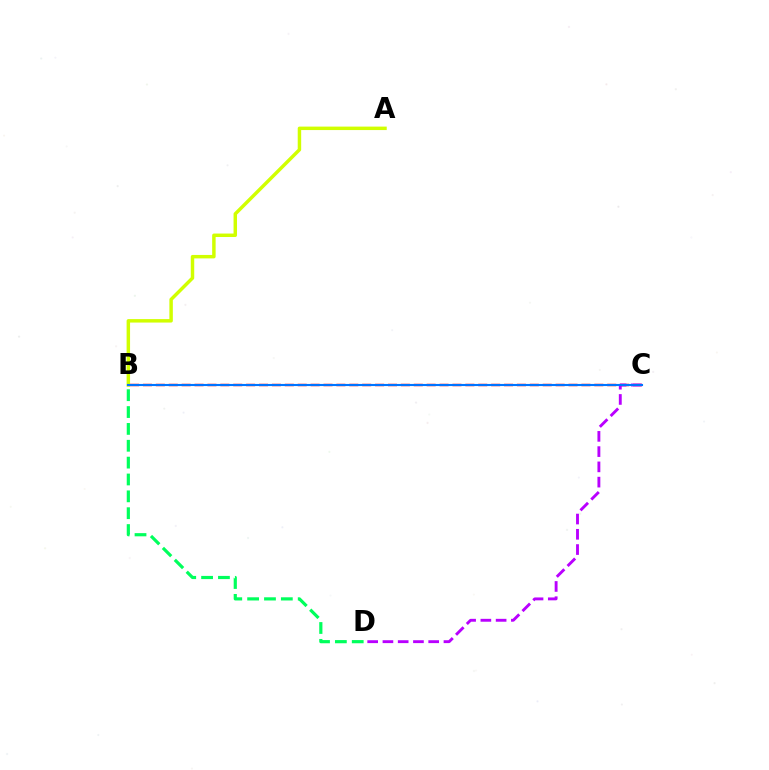{('B', 'D'): [{'color': '#00ff5c', 'line_style': 'dashed', 'thickness': 2.29}], ('A', 'B'): [{'color': '#d1ff00', 'line_style': 'solid', 'thickness': 2.49}], ('B', 'C'): [{'color': '#ff0000', 'line_style': 'dashed', 'thickness': 1.75}, {'color': '#0074ff', 'line_style': 'solid', 'thickness': 1.52}], ('C', 'D'): [{'color': '#b900ff', 'line_style': 'dashed', 'thickness': 2.07}]}